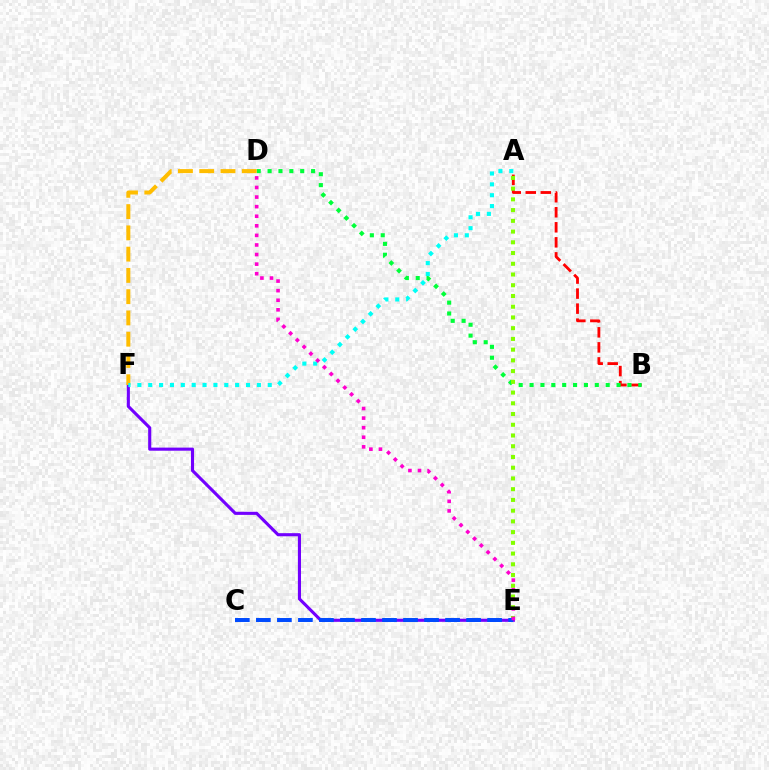{('A', 'B'): [{'color': '#ff0000', 'line_style': 'dashed', 'thickness': 2.04}], ('B', 'D'): [{'color': '#00ff39', 'line_style': 'dotted', 'thickness': 2.95}], ('E', 'F'): [{'color': '#7200ff', 'line_style': 'solid', 'thickness': 2.24}], ('D', 'F'): [{'color': '#ffbd00', 'line_style': 'dashed', 'thickness': 2.89}], ('A', 'E'): [{'color': '#84ff00', 'line_style': 'dotted', 'thickness': 2.92}], ('C', 'E'): [{'color': '#004bff', 'line_style': 'dashed', 'thickness': 2.86}], ('A', 'F'): [{'color': '#00fff6', 'line_style': 'dotted', 'thickness': 2.95}], ('D', 'E'): [{'color': '#ff00cf', 'line_style': 'dotted', 'thickness': 2.6}]}